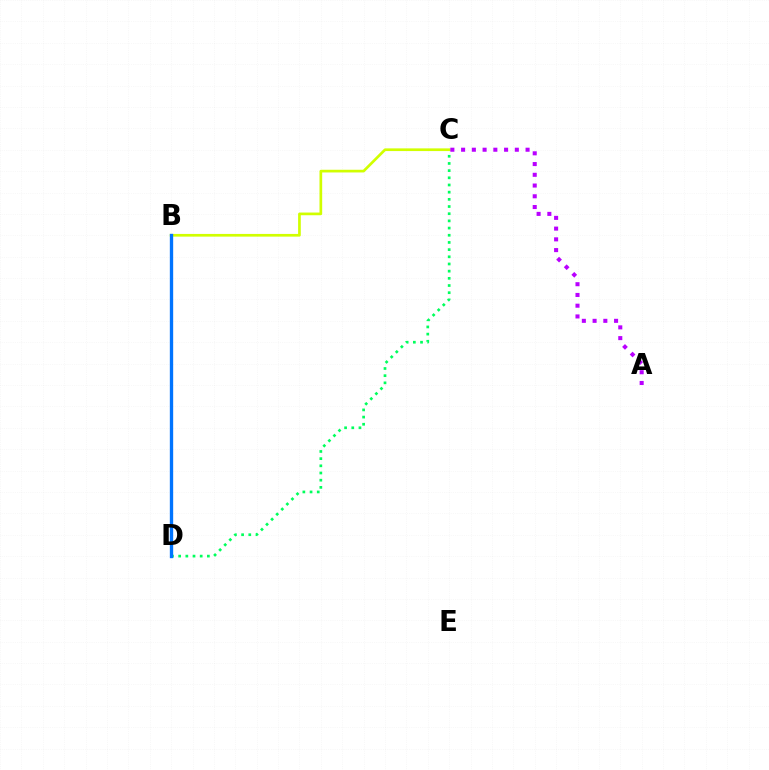{('C', 'D'): [{'color': '#00ff5c', 'line_style': 'dotted', 'thickness': 1.95}], ('B', 'C'): [{'color': '#d1ff00', 'line_style': 'solid', 'thickness': 1.94}], ('A', 'C'): [{'color': '#b900ff', 'line_style': 'dotted', 'thickness': 2.92}], ('B', 'D'): [{'color': '#ff0000', 'line_style': 'solid', 'thickness': 2.03}, {'color': '#0074ff', 'line_style': 'solid', 'thickness': 2.41}]}